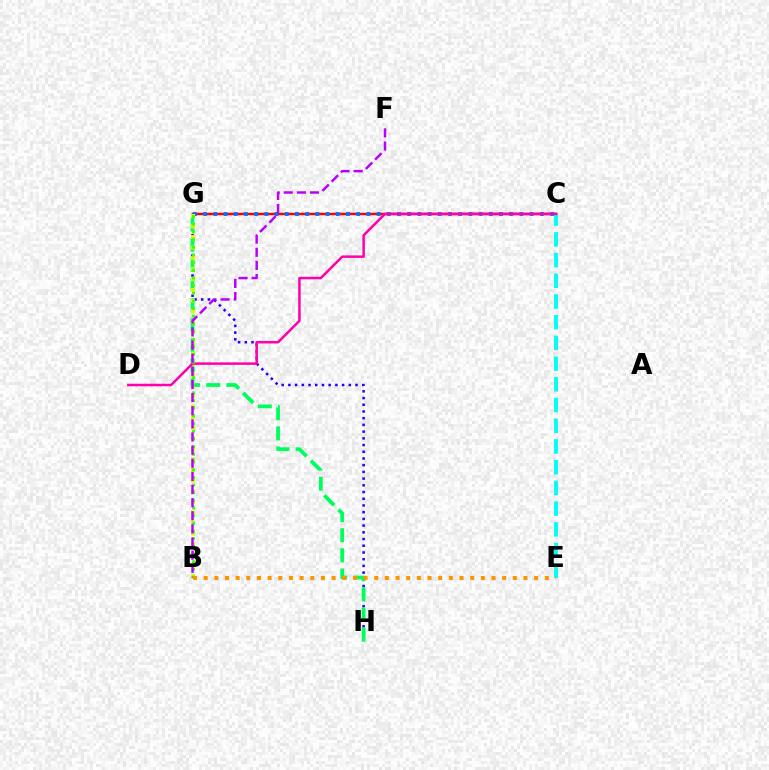{('G', 'H'): [{'color': '#2500ff', 'line_style': 'dotted', 'thickness': 1.82}, {'color': '#00ff5c', 'line_style': 'dashed', 'thickness': 2.74}], ('C', 'G'): [{'color': '#ff0000', 'line_style': 'solid', 'thickness': 1.79}, {'color': '#0074ff', 'line_style': 'dotted', 'thickness': 2.77}], ('C', 'E'): [{'color': '#00fff6', 'line_style': 'dashed', 'thickness': 2.81}], ('B', 'G'): [{'color': '#d1ff00', 'line_style': 'dotted', 'thickness': 2.88}, {'color': '#3dff00', 'line_style': 'dotted', 'thickness': 2.08}], ('C', 'D'): [{'color': '#ff00ac', 'line_style': 'solid', 'thickness': 1.8}], ('B', 'F'): [{'color': '#b900ff', 'line_style': 'dashed', 'thickness': 1.78}], ('B', 'E'): [{'color': '#ff9400', 'line_style': 'dotted', 'thickness': 2.9}]}